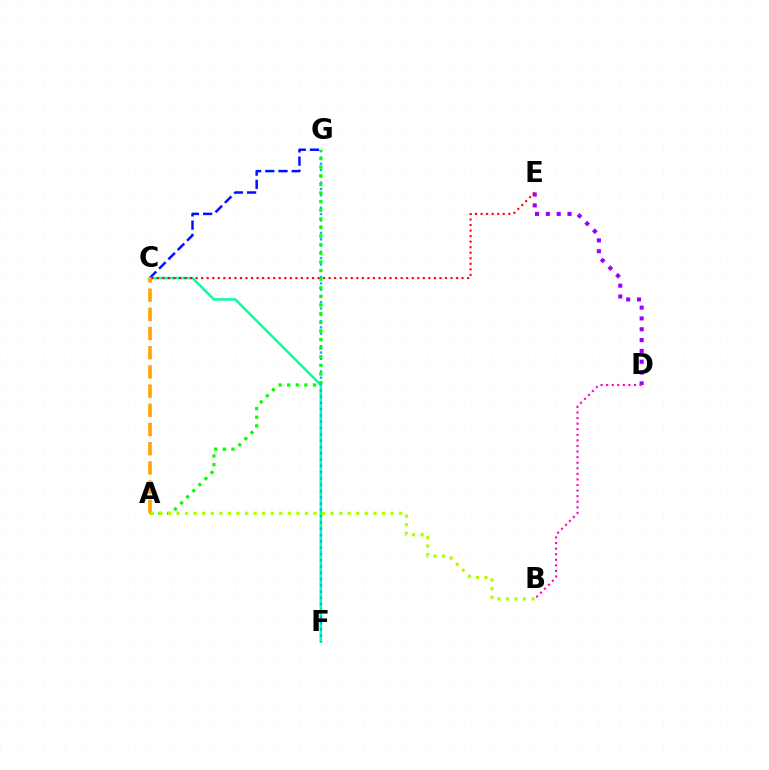{('C', 'G'): [{'color': '#0010ff', 'line_style': 'dashed', 'thickness': 1.79}], ('C', 'F'): [{'color': '#00ff9d', 'line_style': 'solid', 'thickness': 1.77}], ('F', 'G'): [{'color': '#00b5ff', 'line_style': 'dotted', 'thickness': 1.71}], ('A', 'G'): [{'color': '#08ff00', 'line_style': 'dotted', 'thickness': 2.34}], ('A', 'C'): [{'color': '#ffa500', 'line_style': 'dashed', 'thickness': 2.61}], ('A', 'B'): [{'color': '#b3ff00', 'line_style': 'dotted', 'thickness': 2.33}], ('D', 'E'): [{'color': '#9b00ff', 'line_style': 'dotted', 'thickness': 2.94}], ('C', 'E'): [{'color': '#ff0000', 'line_style': 'dotted', 'thickness': 1.51}], ('B', 'D'): [{'color': '#ff00bd', 'line_style': 'dotted', 'thickness': 1.52}]}